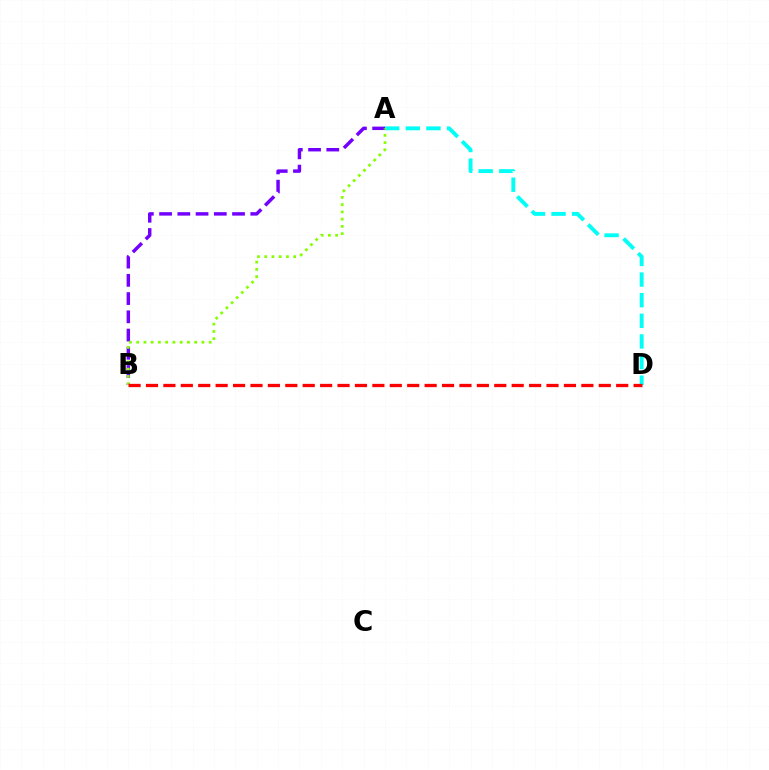{('A', 'D'): [{'color': '#00fff6', 'line_style': 'dashed', 'thickness': 2.8}], ('A', 'B'): [{'color': '#7200ff', 'line_style': 'dashed', 'thickness': 2.48}, {'color': '#84ff00', 'line_style': 'dotted', 'thickness': 1.97}], ('B', 'D'): [{'color': '#ff0000', 'line_style': 'dashed', 'thickness': 2.37}]}